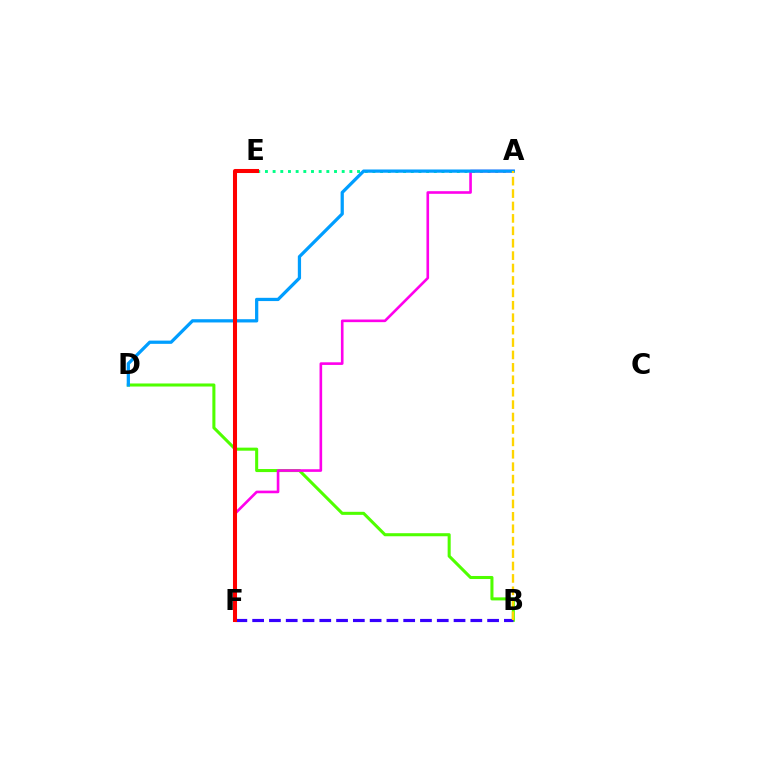{('B', 'D'): [{'color': '#4fff00', 'line_style': 'solid', 'thickness': 2.2}], ('A', 'E'): [{'color': '#00ff86', 'line_style': 'dotted', 'thickness': 2.09}], ('A', 'F'): [{'color': '#ff00ed', 'line_style': 'solid', 'thickness': 1.89}], ('B', 'F'): [{'color': '#3700ff', 'line_style': 'dashed', 'thickness': 2.28}], ('A', 'D'): [{'color': '#009eff', 'line_style': 'solid', 'thickness': 2.34}], ('E', 'F'): [{'color': '#ff0000', 'line_style': 'solid', 'thickness': 2.92}], ('A', 'B'): [{'color': '#ffd500', 'line_style': 'dashed', 'thickness': 1.69}]}